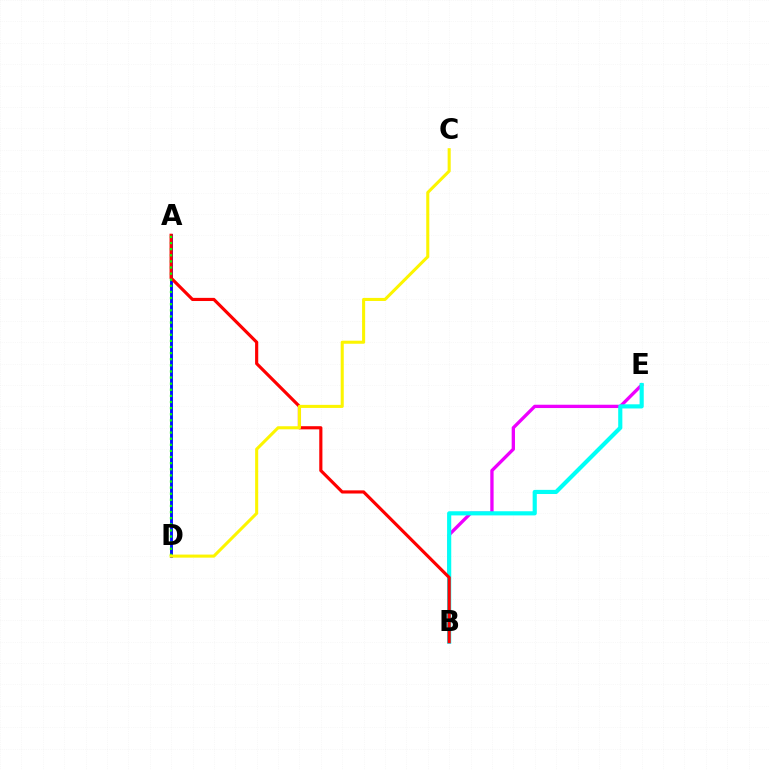{('B', 'E'): [{'color': '#ee00ff', 'line_style': 'solid', 'thickness': 2.39}, {'color': '#00fff6', 'line_style': 'solid', 'thickness': 2.99}], ('A', 'D'): [{'color': '#0010ff', 'line_style': 'solid', 'thickness': 2.07}, {'color': '#08ff00', 'line_style': 'dotted', 'thickness': 1.66}], ('A', 'B'): [{'color': '#ff0000', 'line_style': 'solid', 'thickness': 2.27}], ('C', 'D'): [{'color': '#fcf500', 'line_style': 'solid', 'thickness': 2.2}]}